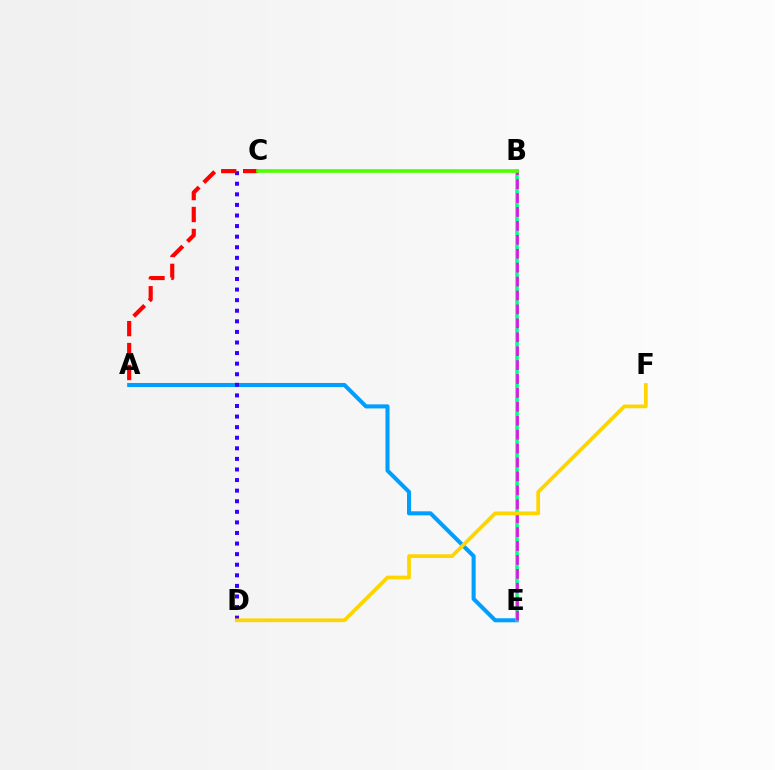{('A', 'E'): [{'color': '#009eff', 'line_style': 'solid', 'thickness': 2.91}], ('B', 'E'): [{'color': '#00ff86', 'line_style': 'solid', 'thickness': 2.54}, {'color': '#ff00ed', 'line_style': 'dashed', 'thickness': 1.89}], ('C', 'D'): [{'color': '#3700ff', 'line_style': 'dotted', 'thickness': 2.88}], ('A', 'C'): [{'color': '#ff0000', 'line_style': 'dashed', 'thickness': 2.98}], ('D', 'F'): [{'color': '#ffd500', 'line_style': 'solid', 'thickness': 2.69}], ('B', 'C'): [{'color': '#4fff00', 'line_style': 'solid', 'thickness': 2.6}]}